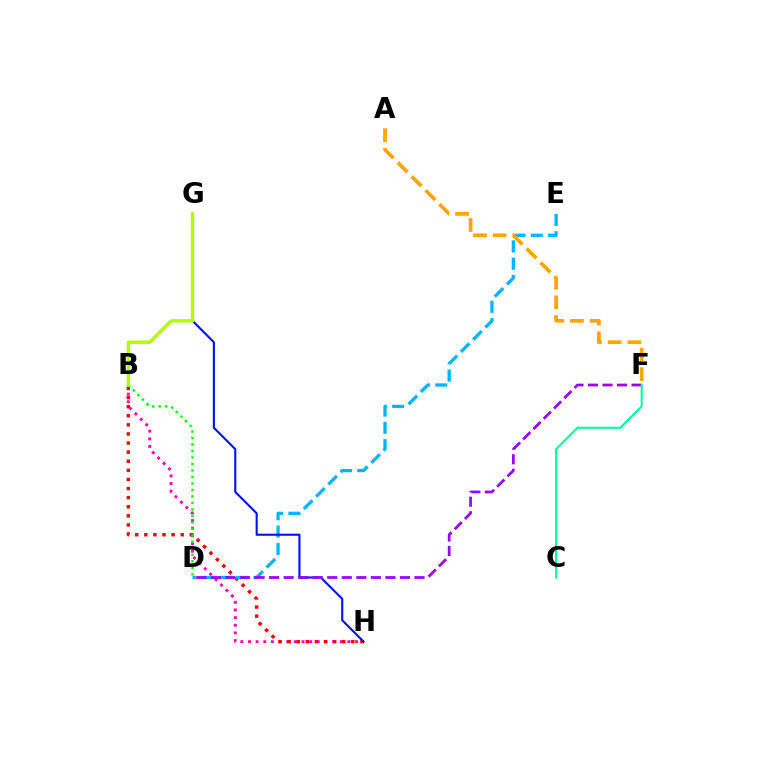{('B', 'H'): [{'color': '#ff00bd', 'line_style': 'dotted', 'thickness': 2.08}, {'color': '#ff0000', 'line_style': 'dotted', 'thickness': 2.47}], ('D', 'E'): [{'color': '#00b5ff', 'line_style': 'dashed', 'thickness': 2.35}], ('G', 'H'): [{'color': '#0010ff', 'line_style': 'solid', 'thickness': 1.51}], ('D', 'F'): [{'color': '#9b00ff', 'line_style': 'dashed', 'thickness': 1.98}], ('A', 'F'): [{'color': '#ffa500', 'line_style': 'dashed', 'thickness': 2.67}], ('B', 'D'): [{'color': '#08ff00', 'line_style': 'dotted', 'thickness': 1.76}], ('C', 'F'): [{'color': '#00ff9d', 'line_style': 'solid', 'thickness': 1.5}], ('B', 'G'): [{'color': '#b3ff00', 'line_style': 'solid', 'thickness': 2.49}]}